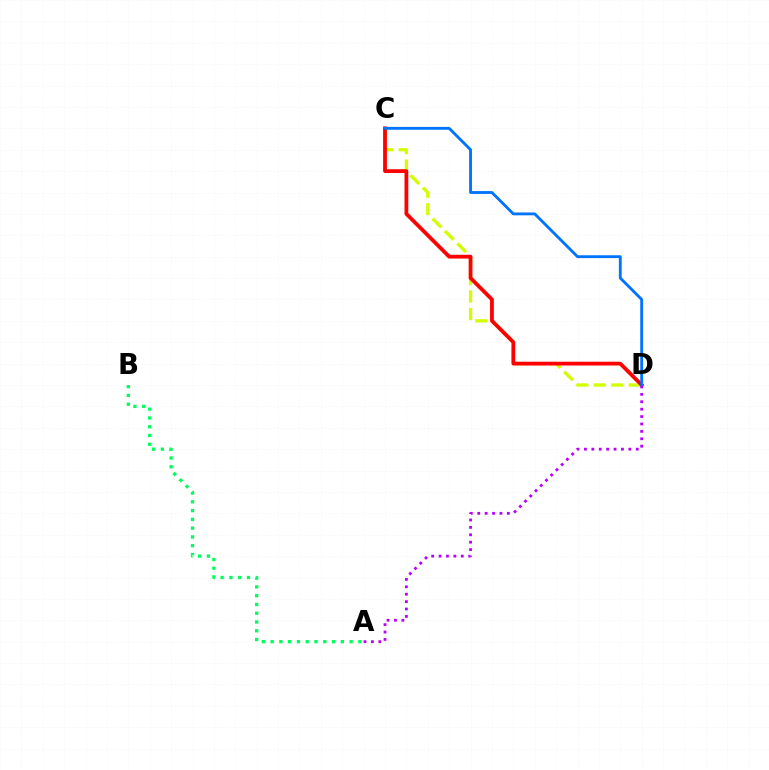{('C', 'D'): [{'color': '#d1ff00', 'line_style': 'dashed', 'thickness': 2.38}, {'color': '#ff0000', 'line_style': 'solid', 'thickness': 2.72}, {'color': '#0074ff', 'line_style': 'solid', 'thickness': 2.05}], ('A', 'B'): [{'color': '#00ff5c', 'line_style': 'dotted', 'thickness': 2.39}], ('A', 'D'): [{'color': '#b900ff', 'line_style': 'dotted', 'thickness': 2.01}]}